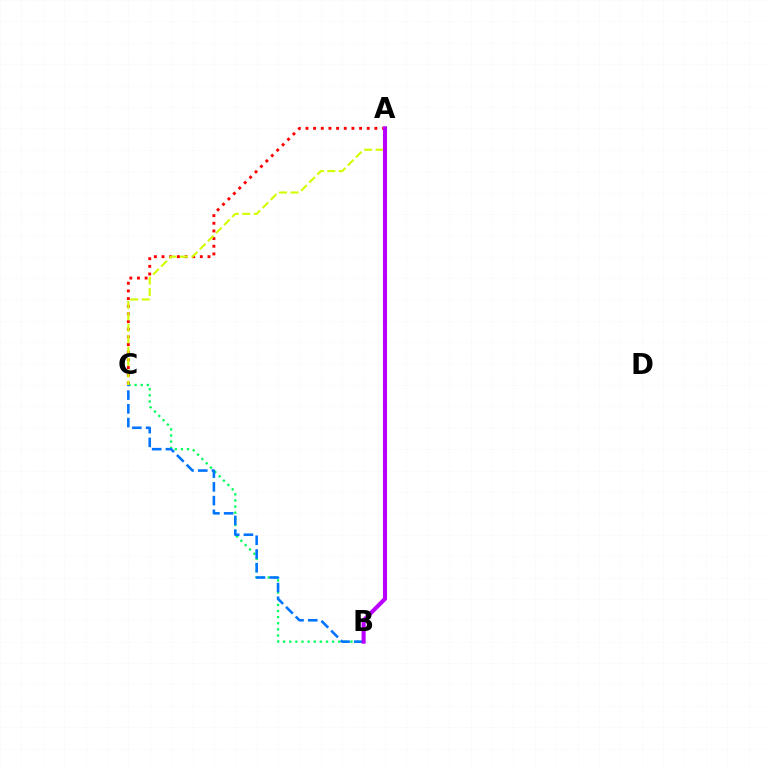{('B', 'C'): [{'color': '#00ff5c', 'line_style': 'dotted', 'thickness': 1.66}, {'color': '#0074ff', 'line_style': 'dashed', 'thickness': 1.87}], ('A', 'C'): [{'color': '#ff0000', 'line_style': 'dotted', 'thickness': 2.08}, {'color': '#d1ff00', 'line_style': 'dashed', 'thickness': 1.55}], ('A', 'B'): [{'color': '#b900ff', 'line_style': 'solid', 'thickness': 2.93}]}